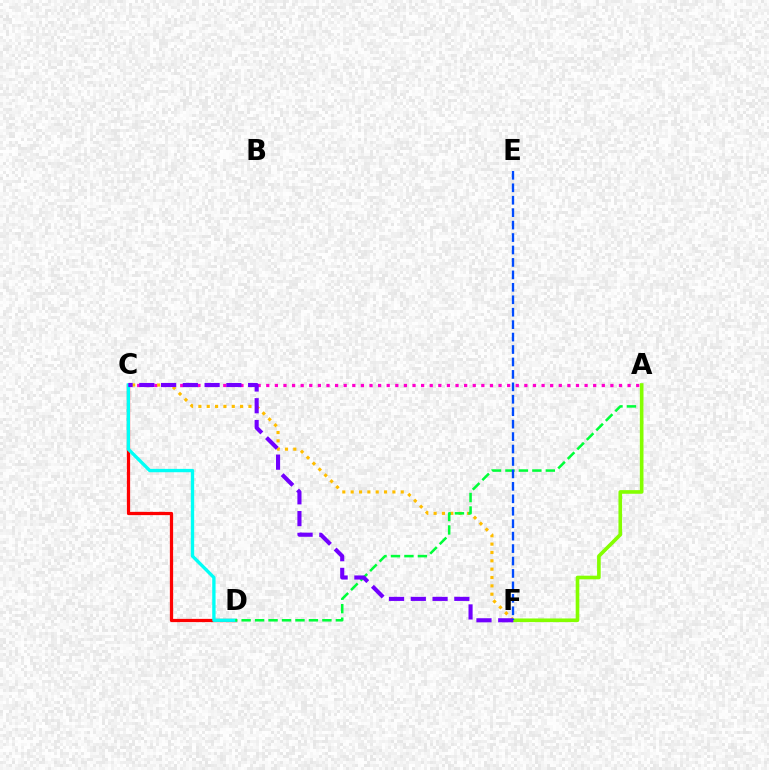{('A', 'C'): [{'color': '#ff00cf', 'line_style': 'dotted', 'thickness': 2.34}], ('C', 'D'): [{'color': '#ff0000', 'line_style': 'solid', 'thickness': 2.34}, {'color': '#00fff6', 'line_style': 'solid', 'thickness': 2.4}], ('C', 'F'): [{'color': '#ffbd00', 'line_style': 'dotted', 'thickness': 2.27}, {'color': '#7200ff', 'line_style': 'dashed', 'thickness': 2.96}], ('A', 'D'): [{'color': '#00ff39', 'line_style': 'dashed', 'thickness': 1.83}], ('A', 'F'): [{'color': '#84ff00', 'line_style': 'solid', 'thickness': 2.62}], ('E', 'F'): [{'color': '#004bff', 'line_style': 'dashed', 'thickness': 1.69}]}